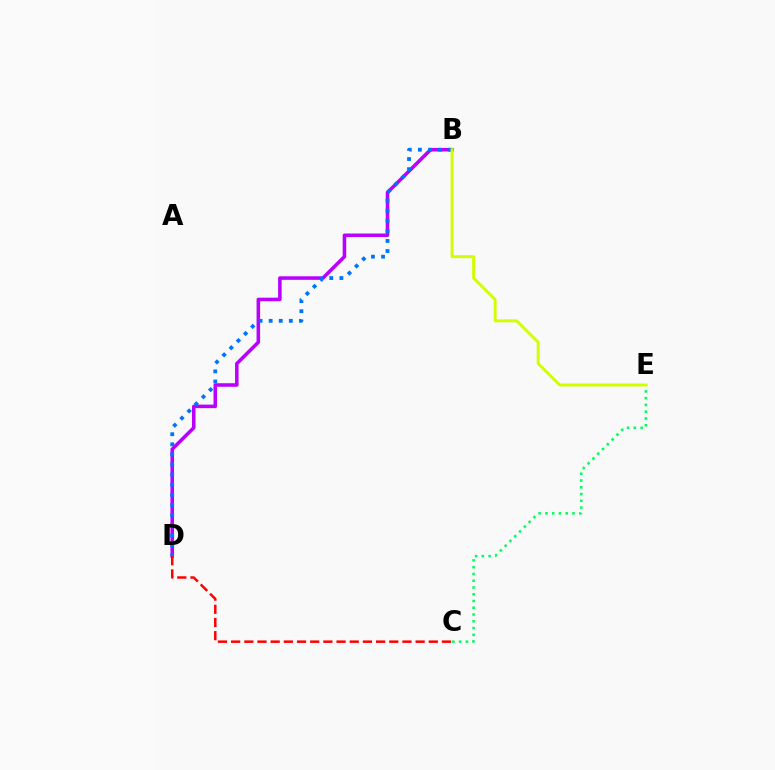{('B', 'D'): [{'color': '#b900ff', 'line_style': 'solid', 'thickness': 2.55}, {'color': '#0074ff', 'line_style': 'dotted', 'thickness': 2.74}], ('C', 'E'): [{'color': '#00ff5c', 'line_style': 'dotted', 'thickness': 1.84}], ('C', 'D'): [{'color': '#ff0000', 'line_style': 'dashed', 'thickness': 1.79}], ('B', 'E'): [{'color': '#d1ff00', 'line_style': 'solid', 'thickness': 2.12}]}